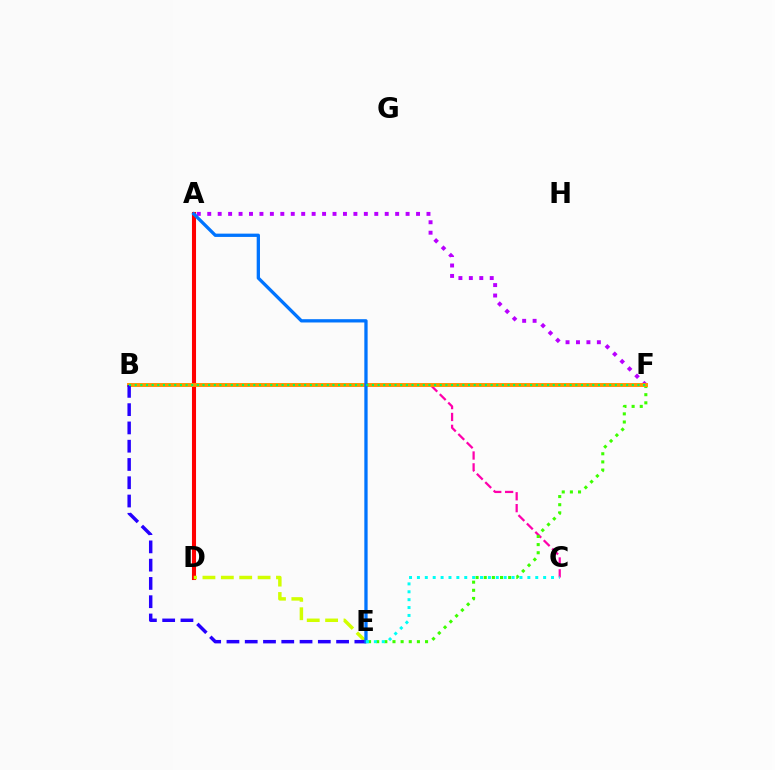{('B', 'C'): [{'color': '#ff00ac', 'line_style': 'dashed', 'thickness': 1.61}], ('A', 'F'): [{'color': '#b900ff', 'line_style': 'dotted', 'thickness': 2.84}], ('A', 'D'): [{'color': '#ff0000', 'line_style': 'solid', 'thickness': 2.93}], ('D', 'E'): [{'color': '#d1ff00', 'line_style': 'dashed', 'thickness': 2.5}], ('E', 'F'): [{'color': '#3dff00', 'line_style': 'dotted', 'thickness': 2.21}], ('B', 'F'): [{'color': '#ff9400', 'line_style': 'solid', 'thickness': 2.82}, {'color': '#00ff5c', 'line_style': 'dotted', 'thickness': 1.53}], ('B', 'E'): [{'color': '#2500ff', 'line_style': 'dashed', 'thickness': 2.48}], ('A', 'E'): [{'color': '#0074ff', 'line_style': 'solid', 'thickness': 2.37}], ('C', 'E'): [{'color': '#00fff6', 'line_style': 'dotted', 'thickness': 2.14}]}